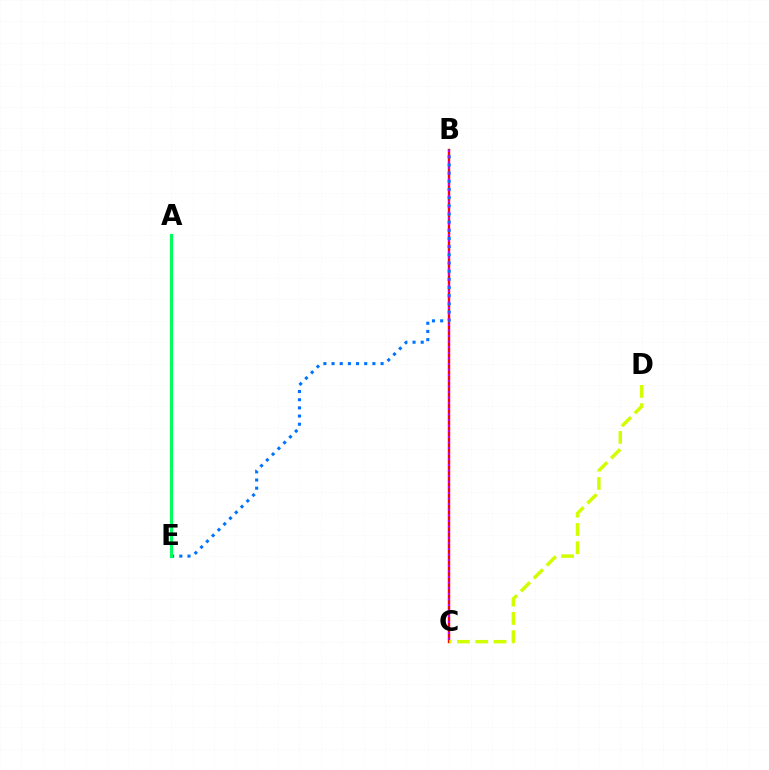{('B', 'C'): [{'color': '#ff0000', 'line_style': 'solid', 'thickness': 1.71}, {'color': '#b900ff', 'line_style': 'dotted', 'thickness': 1.52}], ('B', 'E'): [{'color': '#0074ff', 'line_style': 'dotted', 'thickness': 2.22}], ('A', 'E'): [{'color': '#00ff5c', 'line_style': 'solid', 'thickness': 2.26}], ('C', 'D'): [{'color': '#d1ff00', 'line_style': 'dashed', 'thickness': 2.49}]}